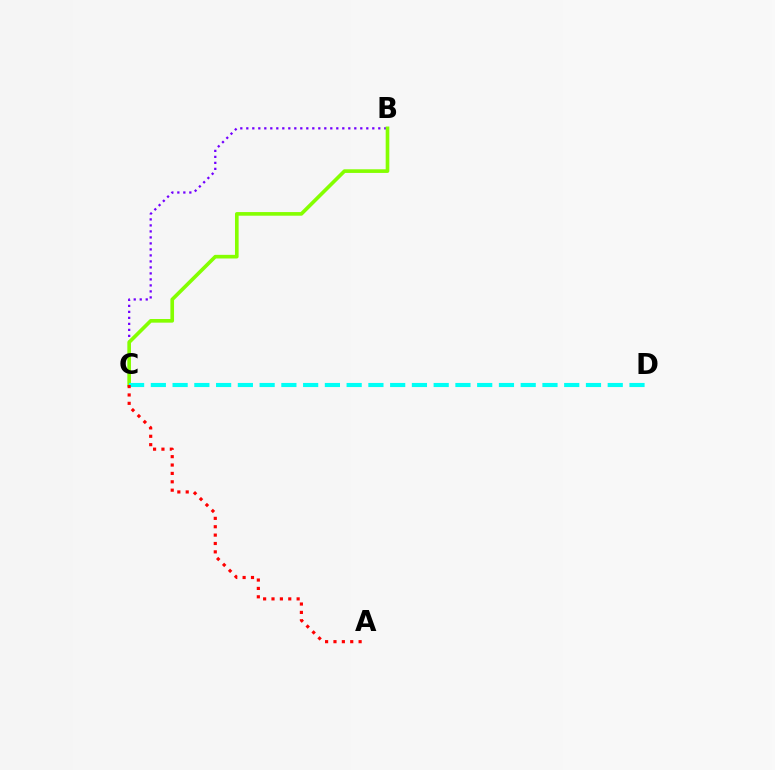{('B', 'C'): [{'color': '#7200ff', 'line_style': 'dotted', 'thickness': 1.63}, {'color': '#84ff00', 'line_style': 'solid', 'thickness': 2.62}], ('C', 'D'): [{'color': '#00fff6', 'line_style': 'dashed', 'thickness': 2.96}], ('A', 'C'): [{'color': '#ff0000', 'line_style': 'dotted', 'thickness': 2.28}]}